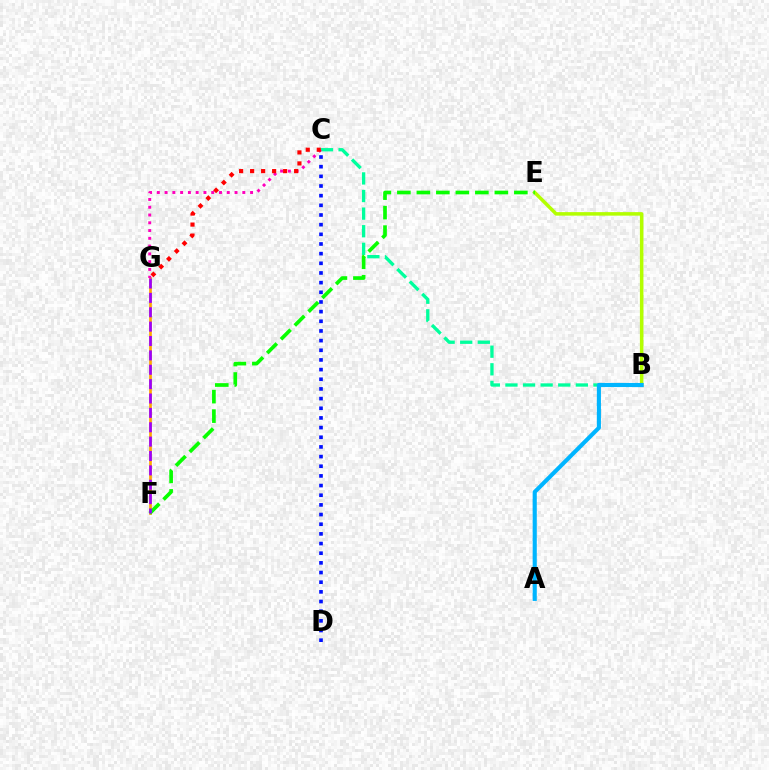{('F', 'G'): [{'color': '#ffa500', 'line_style': 'solid', 'thickness': 1.94}, {'color': '#9b00ff', 'line_style': 'dashed', 'thickness': 1.95}], ('B', 'C'): [{'color': '#00ff9d', 'line_style': 'dashed', 'thickness': 2.39}], ('B', 'E'): [{'color': '#b3ff00', 'line_style': 'solid', 'thickness': 2.53}], ('C', 'G'): [{'color': '#ff00bd', 'line_style': 'dotted', 'thickness': 2.11}, {'color': '#ff0000', 'line_style': 'dotted', 'thickness': 2.99}], ('E', 'F'): [{'color': '#08ff00', 'line_style': 'dashed', 'thickness': 2.65}], ('A', 'B'): [{'color': '#00b5ff', 'line_style': 'solid', 'thickness': 2.96}], ('C', 'D'): [{'color': '#0010ff', 'line_style': 'dotted', 'thickness': 2.63}]}